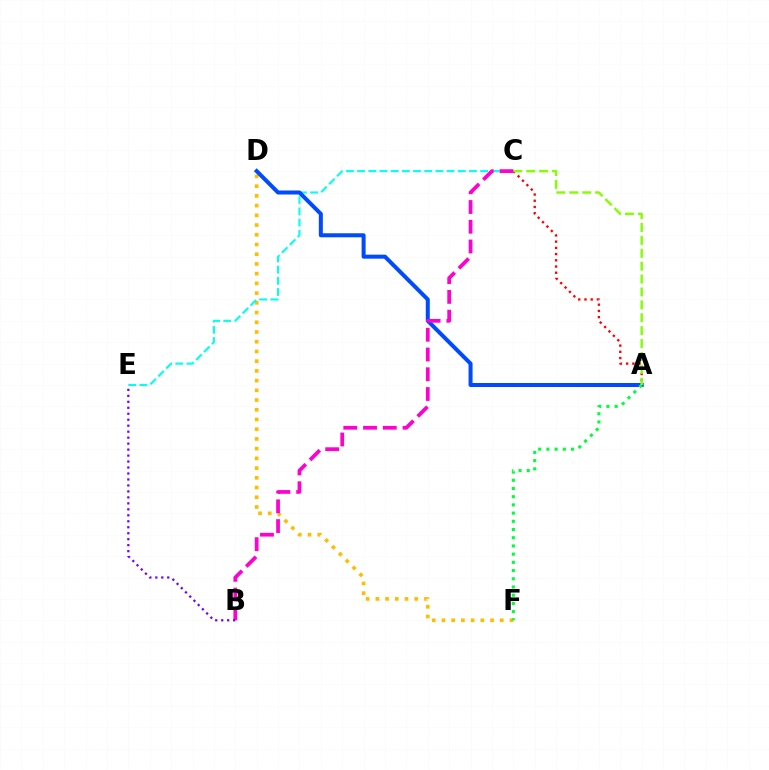{('D', 'F'): [{'color': '#ffbd00', 'line_style': 'dotted', 'thickness': 2.64}], ('C', 'E'): [{'color': '#00fff6', 'line_style': 'dashed', 'thickness': 1.52}], ('A', 'D'): [{'color': '#004bff', 'line_style': 'solid', 'thickness': 2.89}], ('A', 'C'): [{'color': '#ff0000', 'line_style': 'dotted', 'thickness': 1.69}, {'color': '#84ff00', 'line_style': 'dashed', 'thickness': 1.75}], ('A', 'F'): [{'color': '#00ff39', 'line_style': 'dotted', 'thickness': 2.23}], ('B', 'C'): [{'color': '#ff00cf', 'line_style': 'dashed', 'thickness': 2.68}], ('B', 'E'): [{'color': '#7200ff', 'line_style': 'dotted', 'thickness': 1.62}]}